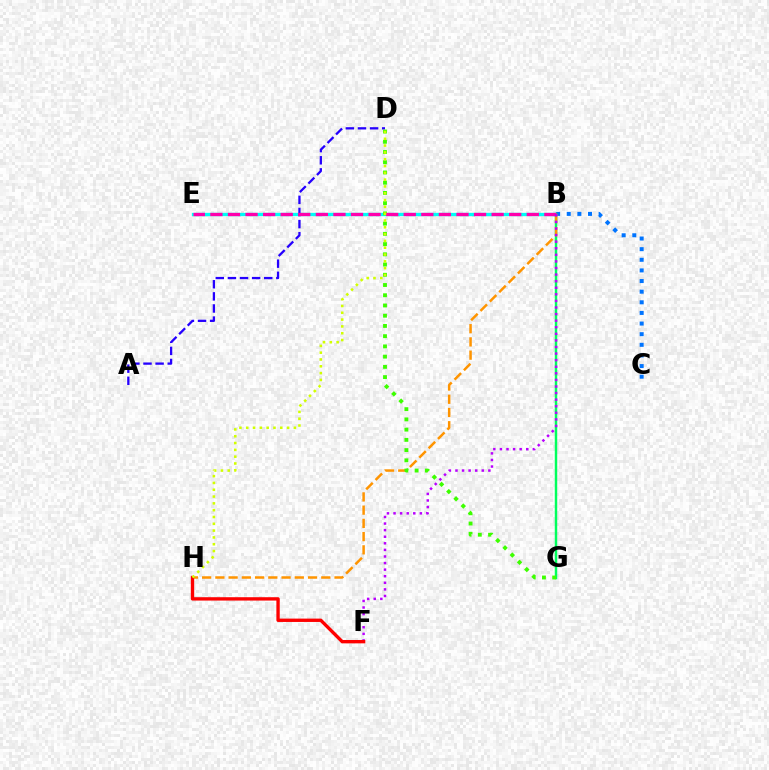{('B', 'E'): [{'color': '#00fff6', 'line_style': 'solid', 'thickness': 2.38}, {'color': '#ff00ac', 'line_style': 'dashed', 'thickness': 2.39}], ('B', 'C'): [{'color': '#0074ff', 'line_style': 'dotted', 'thickness': 2.89}], ('A', 'D'): [{'color': '#2500ff', 'line_style': 'dashed', 'thickness': 1.65}], ('B', 'G'): [{'color': '#00ff5c', 'line_style': 'solid', 'thickness': 1.77}], ('B', 'H'): [{'color': '#ff9400', 'line_style': 'dashed', 'thickness': 1.8}], ('D', 'G'): [{'color': '#3dff00', 'line_style': 'dotted', 'thickness': 2.78}], ('B', 'F'): [{'color': '#b900ff', 'line_style': 'dotted', 'thickness': 1.79}], ('F', 'H'): [{'color': '#ff0000', 'line_style': 'solid', 'thickness': 2.42}], ('D', 'H'): [{'color': '#d1ff00', 'line_style': 'dotted', 'thickness': 1.85}]}